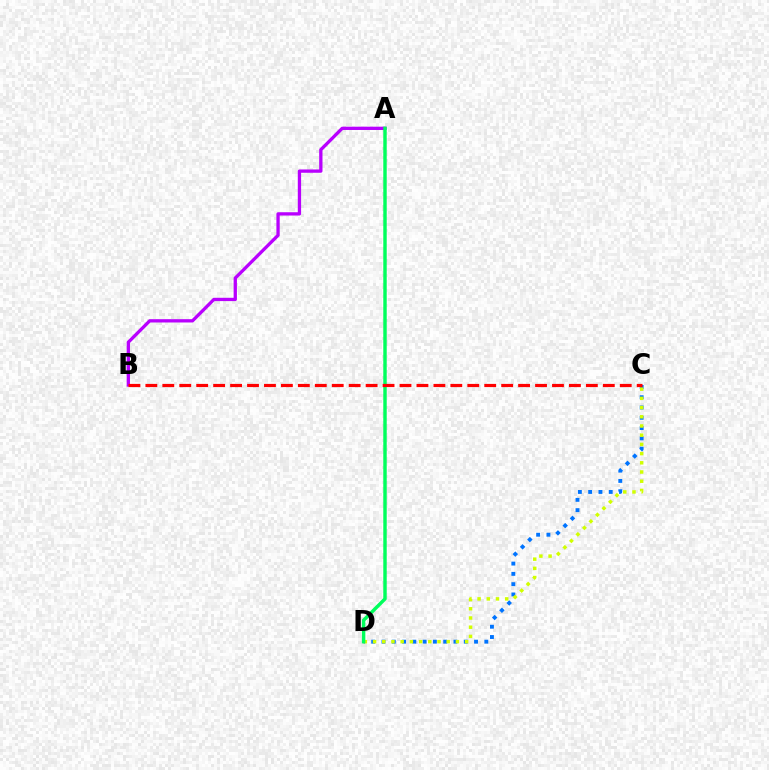{('C', 'D'): [{'color': '#0074ff', 'line_style': 'dotted', 'thickness': 2.79}, {'color': '#d1ff00', 'line_style': 'dotted', 'thickness': 2.5}], ('A', 'B'): [{'color': '#b900ff', 'line_style': 'solid', 'thickness': 2.38}], ('A', 'D'): [{'color': '#00ff5c', 'line_style': 'solid', 'thickness': 2.48}], ('B', 'C'): [{'color': '#ff0000', 'line_style': 'dashed', 'thickness': 2.3}]}